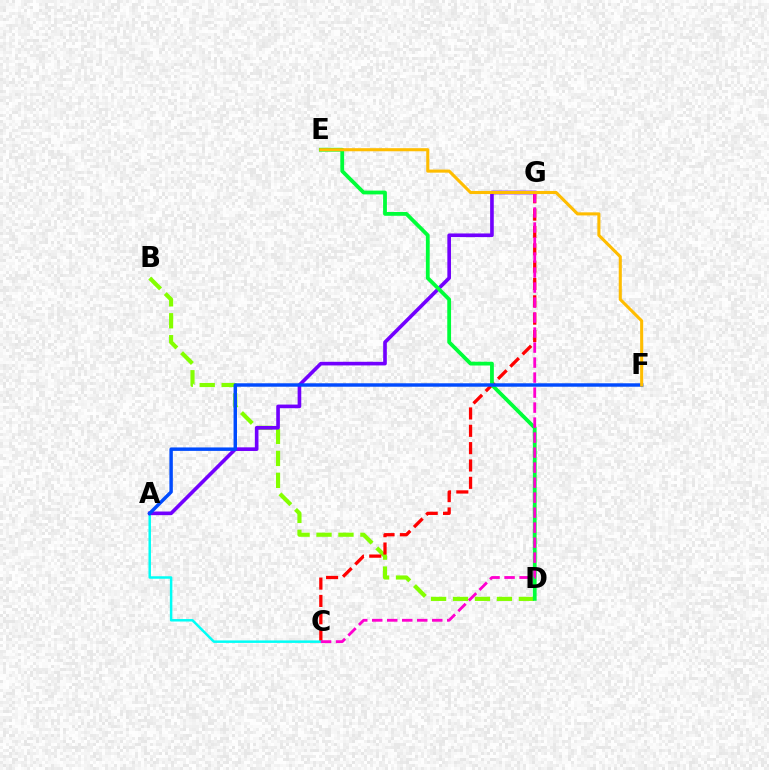{('B', 'D'): [{'color': '#84ff00', 'line_style': 'dashed', 'thickness': 2.98}], ('C', 'G'): [{'color': '#ff0000', 'line_style': 'dashed', 'thickness': 2.36}, {'color': '#ff00cf', 'line_style': 'dashed', 'thickness': 2.04}], ('A', 'C'): [{'color': '#00fff6', 'line_style': 'solid', 'thickness': 1.79}], ('A', 'G'): [{'color': '#7200ff', 'line_style': 'solid', 'thickness': 2.62}], ('D', 'E'): [{'color': '#00ff39', 'line_style': 'solid', 'thickness': 2.73}], ('A', 'F'): [{'color': '#004bff', 'line_style': 'solid', 'thickness': 2.48}], ('E', 'F'): [{'color': '#ffbd00', 'line_style': 'solid', 'thickness': 2.22}]}